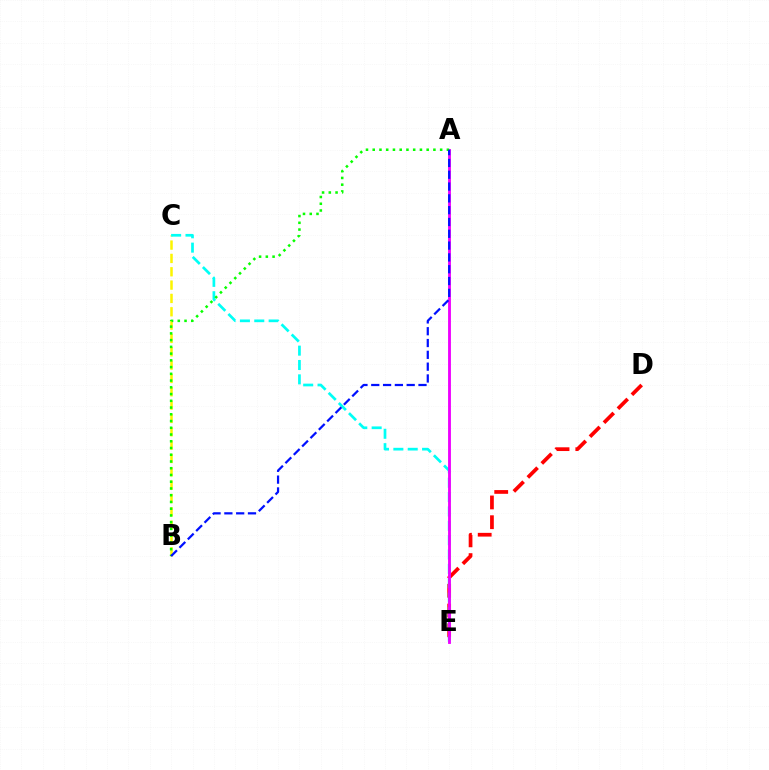{('D', 'E'): [{'color': '#ff0000', 'line_style': 'dashed', 'thickness': 2.68}], ('B', 'C'): [{'color': '#fcf500', 'line_style': 'dashed', 'thickness': 1.81}], ('C', 'E'): [{'color': '#00fff6', 'line_style': 'dashed', 'thickness': 1.95}], ('A', 'E'): [{'color': '#ee00ff', 'line_style': 'solid', 'thickness': 2.06}], ('A', 'B'): [{'color': '#08ff00', 'line_style': 'dotted', 'thickness': 1.83}, {'color': '#0010ff', 'line_style': 'dashed', 'thickness': 1.6}]}